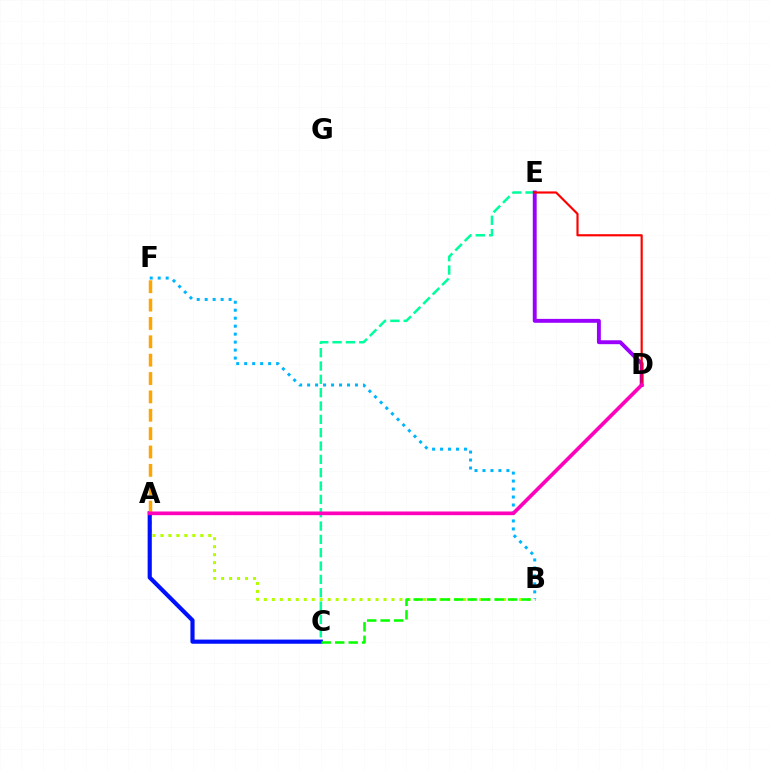{('A', 'B'): [{'color': '#b3ff00', 'line_style': 'dotted', 'thickness': 2.17}], ('C', 'E'): [{'color': '#00ff9d', 'line_style': 'dashed', 'thickness': 1.81}], ('D', 'E'): [{'color': '#9b00ff', 'line_style': 'solid', 'thickness': 2.81}, {'color': '#ff0000', 'line_style': 'solid', 'thickness': 1.56}], ('A', 'C'): [{'color': '#0010ff', 'line_style': 'solid', 'thickness': 2.99}], ('B', 'C'): [{'color': '#08ff00', 'line_style': 'dashed', 'thickness': 1.83}], ('A', 'F'): [{'color': '#ffa500', 'line_style': 'dashed', 'thickness': 2.49}], ('B', 'F'): [{'color': '#00b5ff', 'line_style': 'dotted', 'thickness': 2.17}], ('A', 'D'): [{'color': '#ff00bd', 'line_style': 'solid', 'thickness': 2.66}]}